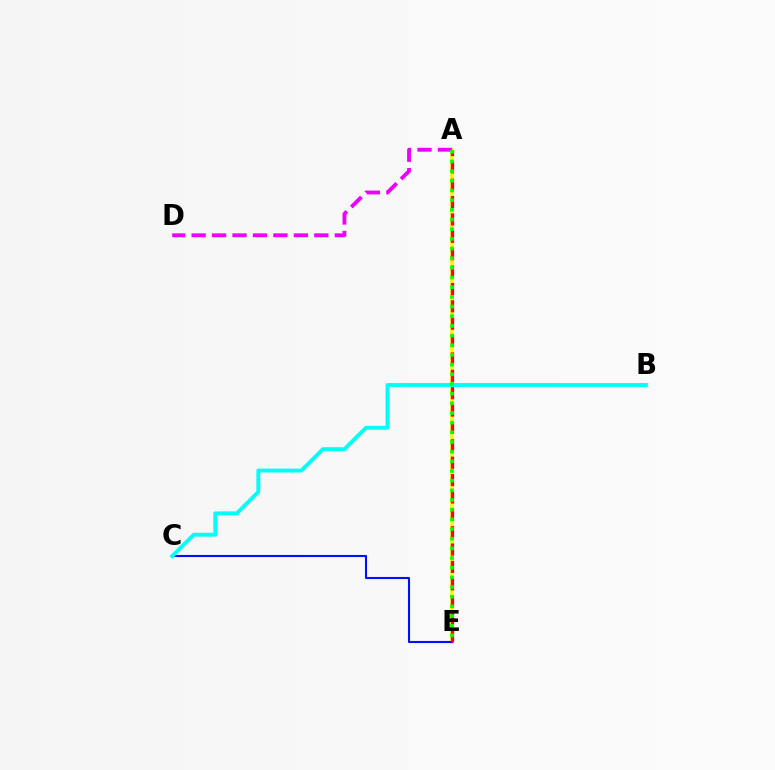{('A', 'E'): [{'color': '#fcf500', 'line_style': 'solid', 'thickness': 2.6}, {'color': '#ff0000', 'line_style': 'dashed', 'thickness': 2.36}, {'color': '#08ff00', 'line_style': 'dotted', 'thickness': 2.63}], ('C', 'E'): [{'color': '#0010ff', 'line_style': 'solid', 'thickness': 1.51}], ('A', 'D'): [{'color': '#ee00ff', 'line_style': 'dashed', 'thickness': 2.78}], ('B', 'C'): [{'color': '#00fff6', 'line_style': 'solid', 'thickness': 2.82}]}